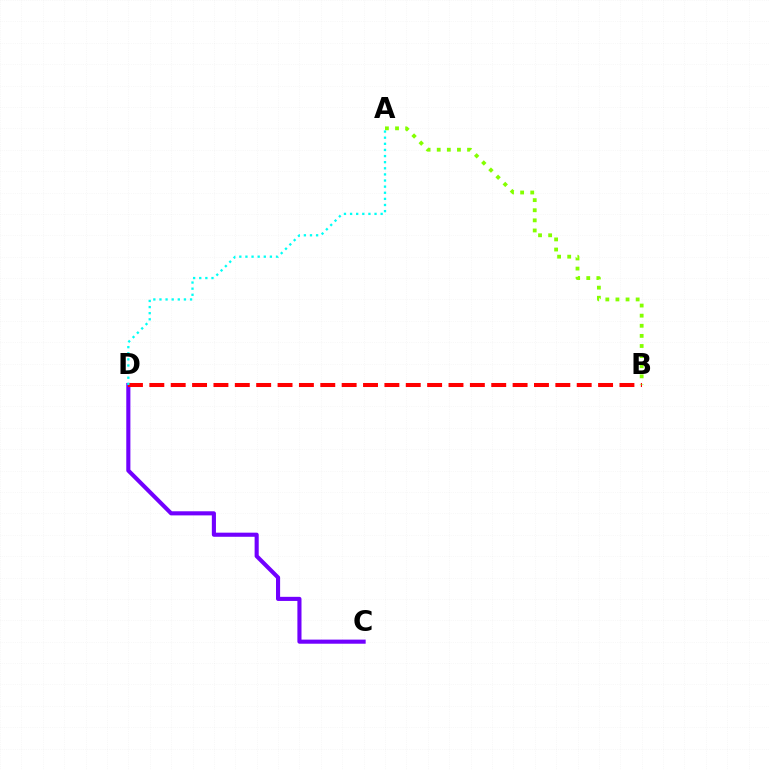{('C', 'D'): [{'color': '#7200ff', 'line_style': 'solid', 'thickness': 2.96}], ('B', 'D'): [{'color': '#ff0000', 'line_style': 'dashed', 'thickness': 2.9}], ('A', 'B'): [{'color': '#84ff00', 'line_style': 'dotted', 'thickness': 2.75}], ('A', 'D'): [{'color': '#00fff6', 'line_style': 'dotted', 'thickness': 1.66}]}